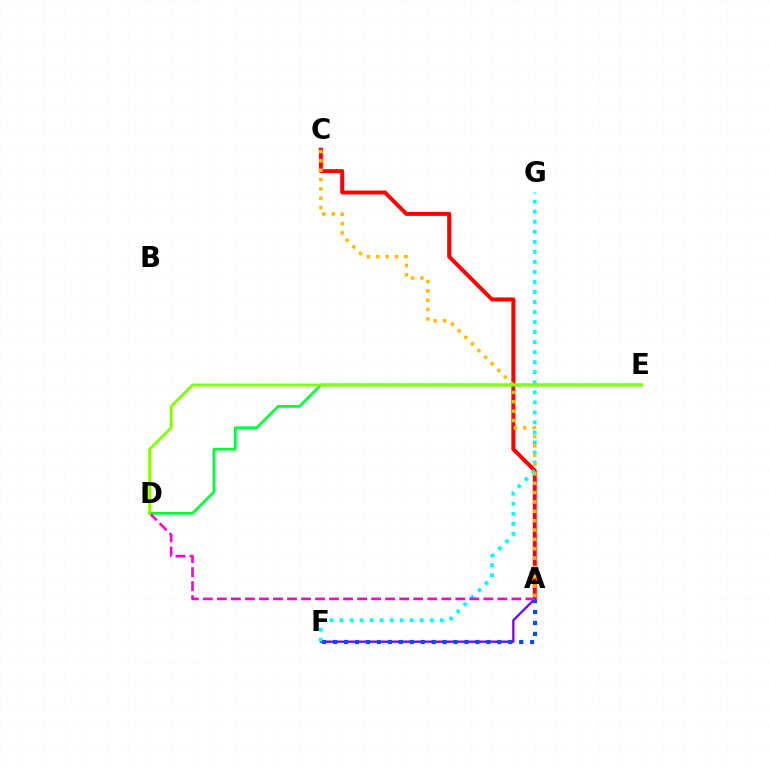{('A', 'C'): [{'color': '#ff0000', 'line_style': 'solid', 'thickness': 2.86}, {'color': '#ffbd00', 'line_style': 'dotted', 'thickness': 2.54}], ('A', 'F'): [{'color': '#7200ff', 'line_style': 'solid', 'thickness': 1.63}, {'color': '#004bff', 'line_style': 'dotted', 'thickness': 2.97}], ('F', 'G'): [{'color': '#00fff6', 'line_style': 'dotted', 'thickness': 2.73}], ('D', 'E'): [{'color': '#00ff39', 'line_style': 'solid', 'thickness': 1.98}, {'color': '#84ff00', 'line_style': 'solid', 'thickness': 2.09}], ('A', 'D'): [{'color': '#ff00cf', 'line_style': 'dashed', 'thickness': 1.91}]}